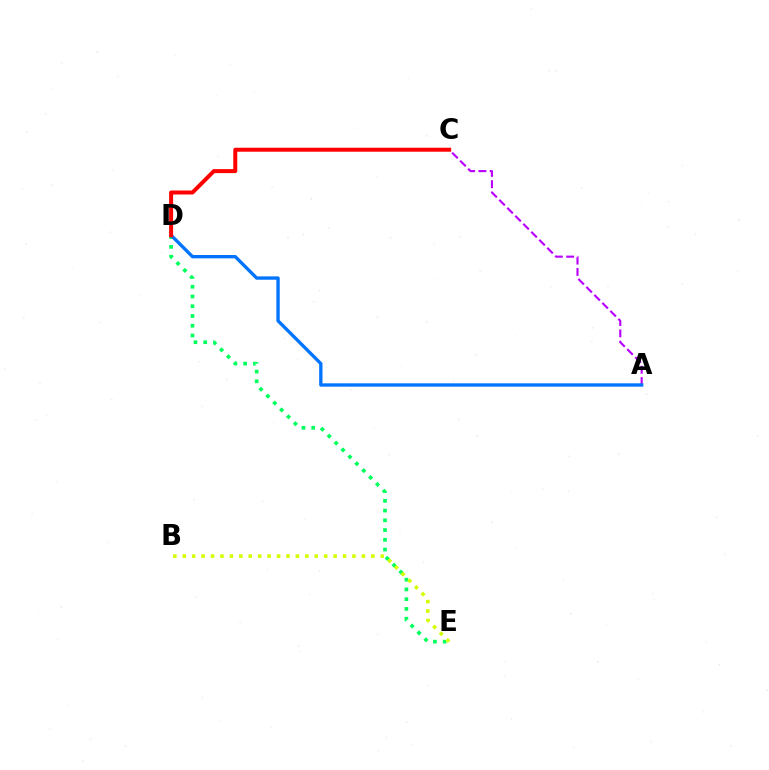{('A', 'C'): [{'color': '#b900ff', 'line_style': 'dashed', 'thickness': 1.54}], ('D', 'E'): [{'color': '#00ff5c', 'line_style': 'dotted', 'thickness': 2.65}], ('B', 'E'): [{'color': '#d1ff00', 'line_style': 'dotted', 'thickness': 2.56}], ('A', 'D'): [{'color': '#0074ff', 'line_style': 'solid', 'thickness': 2.41}], ('C', 'D'): [{'color': '#ff0000', 'line_style': 'solid', 'thickness': 2.87}]}